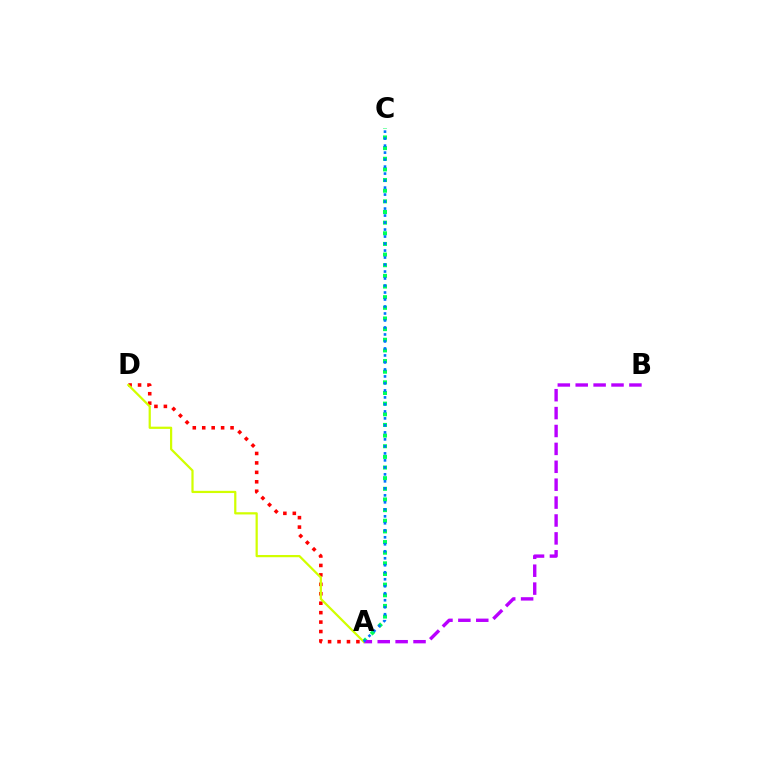{('A', 'C'): [{'color': '#00ff5c', 'line_style': 'dotted', 'thickness': 2.89}, {'color': '#0074ff', 'line_style': 'dotted', 'thickness': 1.9}], ('A', 'D'): [{'color': '#ff0000', 'line_style': 'dotted', 'thickness': 2.57}, {'color': '#d1ff00', 'line_style': 'solid', 'thickness': 1.6}], ('A', 'B'): [{'color': '#b900ff', 'line_style': 'dashed', 'thickness': 2.43}]}